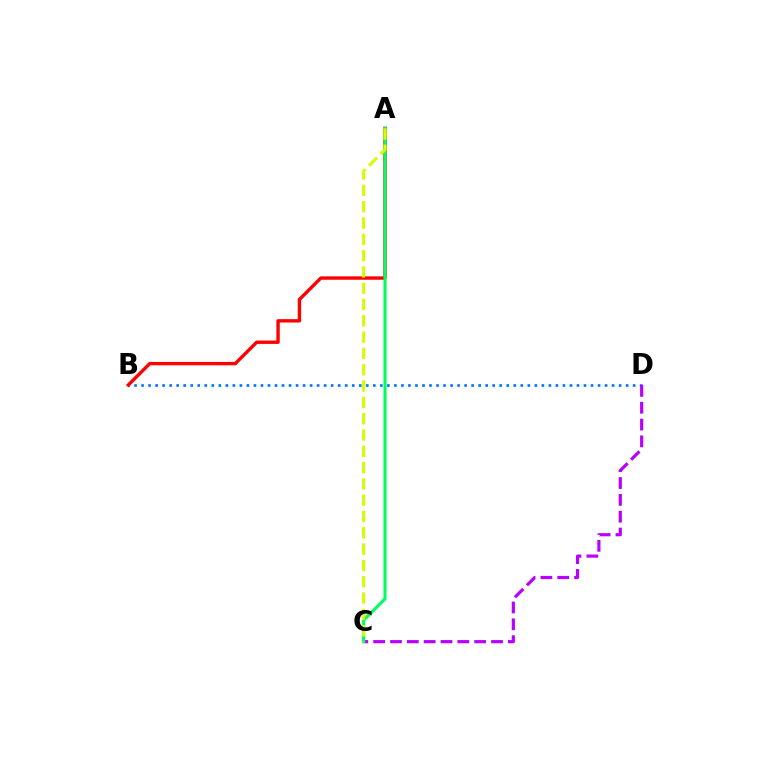{('B', 'D'): [{'color': '#0074ff', 'line_style': 'dotted', 'thickness': 1.91}], ('A', 'B'): [{'color': '#ff0000', 'line_style': 'solid', 'thickness': 2.43}], ('C', 'D'): [{'color': '#b900ff', 'line_style': 'dashed', 'thickness': 2.29}], ('A', 'C'): [{'color': '#00ff5c', 'line_style': 'solid', 'thickness': 2.21}, {'color': '#d1ff00', 'line_style': 'dashed', 'thickness': 2.22}]}